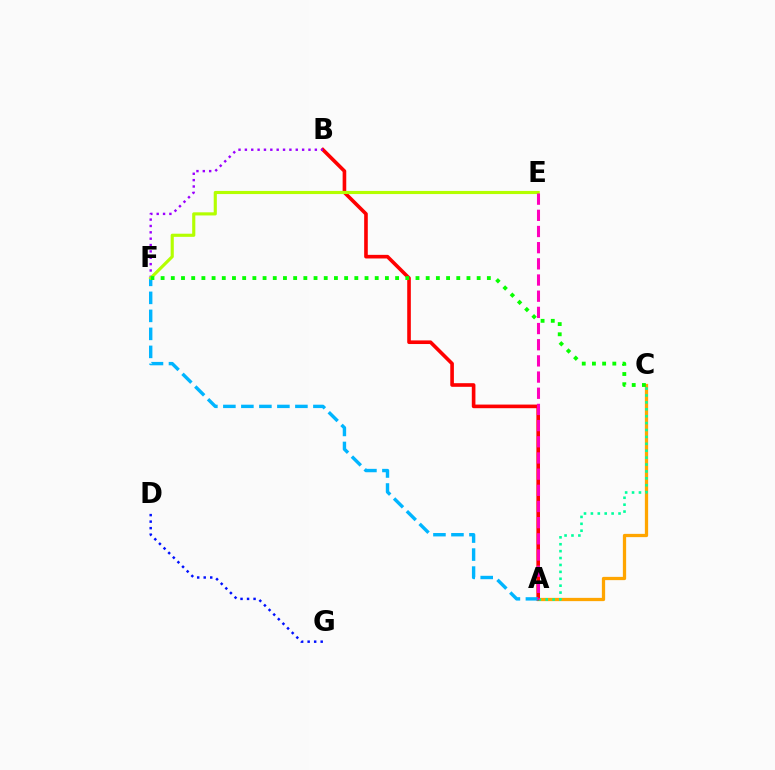{('D', 'G'): [{'color': '#0010ff', 'line_style': 'dotted', 'thickness': 1.77}], ('A', 'C'): [{'color': '#ffa500', 'line_style': 'solid', 'thickness': 2.35}, {'color': '#00ff9d', 'line_style': 'dotted', 'thickness': 1.88}], ('A', 'B'): [{'color': '#ff0000', 'line_style': 'solid', 'thickness': 2.61}], ('A', 'F'): [{'color': '#00b5ff', 'line_style': 'dashed', 'thickness': 2.45}], ('B', 'F'): [{'color': '#9b00ff', 'line_style': 'dotted', 'thickness': 1.73}], ('E', 'F'): [{'color': '#b3ff00', 'line_style': 'solid', 'thickness': 2.26}], ('C', 'F'): [{'color': '#08ff00', 'line_style': 'dotted', 'thickness': 2.77}], ('A', 'E'): [{'color': '#ff00bd', 'line_style': 'dashed', 'thickness': 2.2}]}